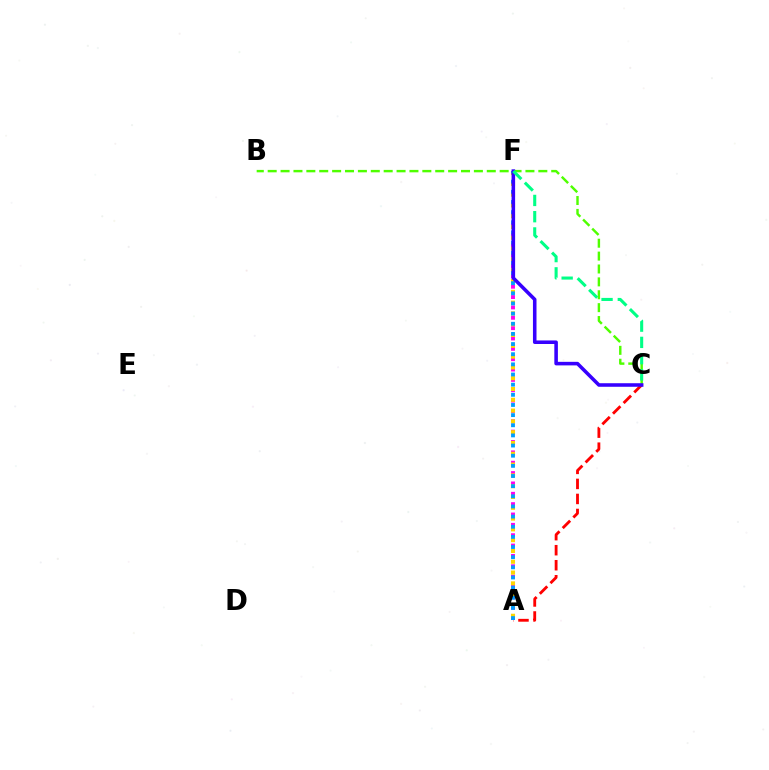{('B', 'C'): [{'color': '#4fff00', 'line_style': 'dashed', 'thickness': 1.75}], ('A', 'F'): [{'color': '#ff00ed', 'line_style': 'dotted', 'thickness': 2.81}, {'color': '#ffd500', 'line_style': 'dotted', 'thickness': 2.93}, {'color': '#009eff', 'line_style': 'dotted', 'thickness': 2.76}], ('A', 'C'): [{'color': '#ff0000', 'line_style': 'dashed', 'thickness': 2.04}], ('C', 'F'): [{'color': '#3700ff', 'line_style': 'solid', 'thickness': 2.56}, {'color': '#00ff86', 'line_style': 'dashed', 'thickness': 2.21}]}